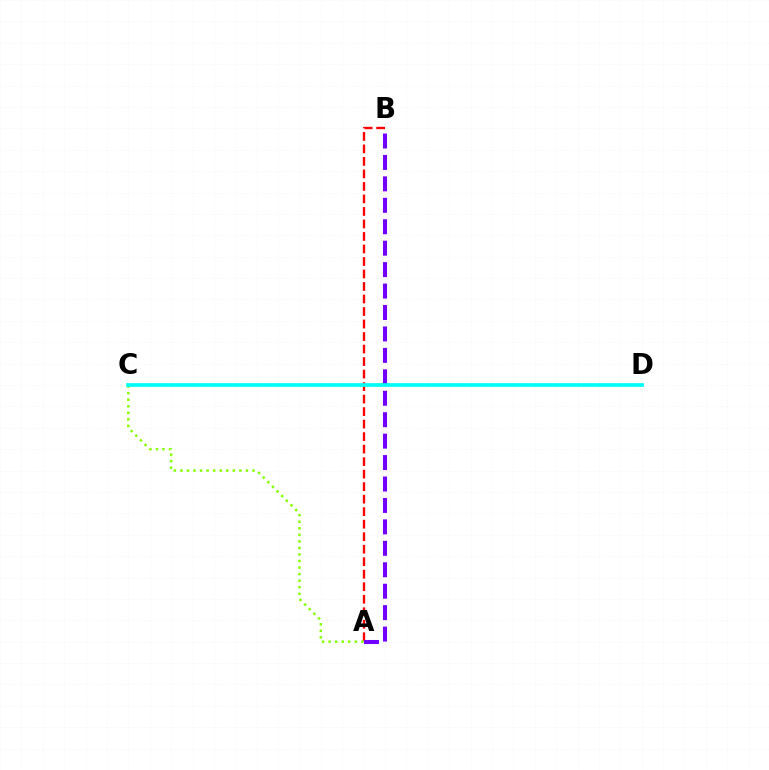{('A', 'B'): [{'color': '#ff0000', 'line_style': 'dashed', 'thickness': 1.7}, {'color': '#7200ff', 'line_style': 'dashed', 'thickness': 2.91}], ('A', 'C'): [{'color': '#84ff00', 'line_style': 'dotted', 'thickness': 1.78}], ('C', 'D'): [{'color': '#00fff6', 'line_style': 'solid', 'thickness': 2.68}]}